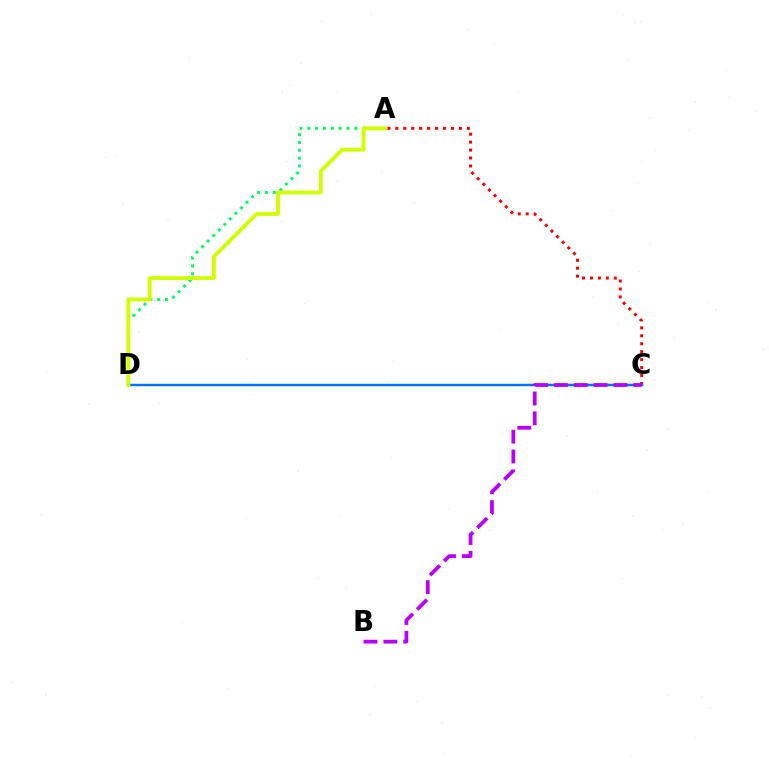{('A', 'D'): [{'color': '#00ff5c', 'line_style': 'dotted', 'thickness': 2.13}, {'color': '#d1ff00', 'line_style': 'solid', 'thickness': 2.77}], ('A', 'C'): [{'color': '#ff0000', 'line_style': 'dotted', 'thickness': 2.16}], ('C', 'D'): [{'color': '#0074ff', 'line_style': 'solid', 'thickness': 1.77}], ('B', 'C'): [{'color': '#b900ff', 'line_style': 'dashed', 'thickness': 2.7}]}